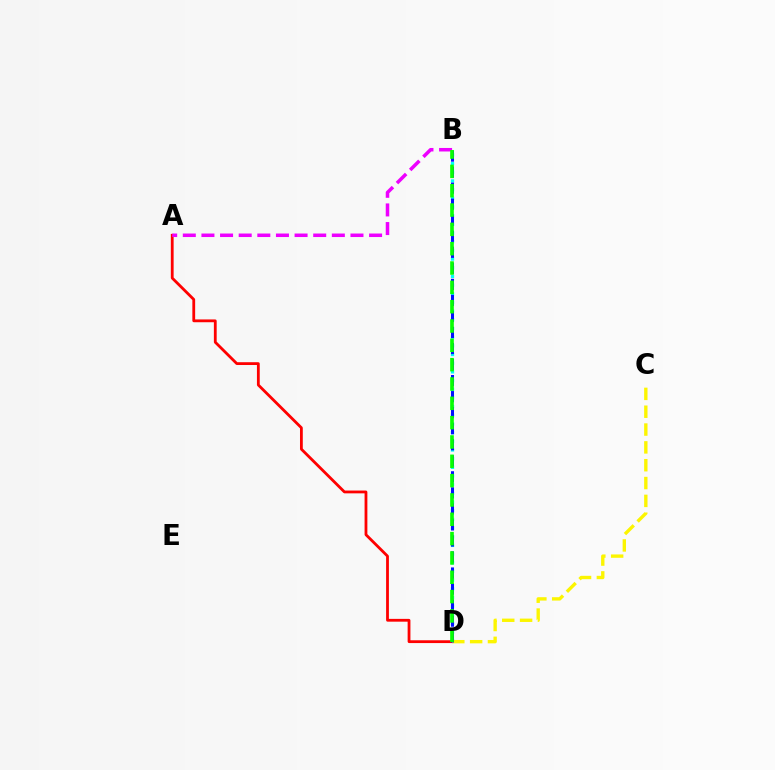{('B', 'D'): [{'color': '#00fff6', 'line_style': 'dotted', 'thickness': 2.36}, {'color': '#0010ff', 'line_style': 'dashed', 'thickness': 2.18}, {'color': '#08ff00', 'line_style': 'dashed', 'thickness': 2.63}], ('A', 'D'): [{'color': '#ff0000', 'line_style': 'solid', 'thickness': 2.01}], ('C', 'D'): [{'color': '#fcf500', 'line_style': 'dashed', 'thickness': 2.42}], ('A', 'B'): [{'color': '#ee00ff', 'line_style': 'dashed', 'thickness': 2.53}]}